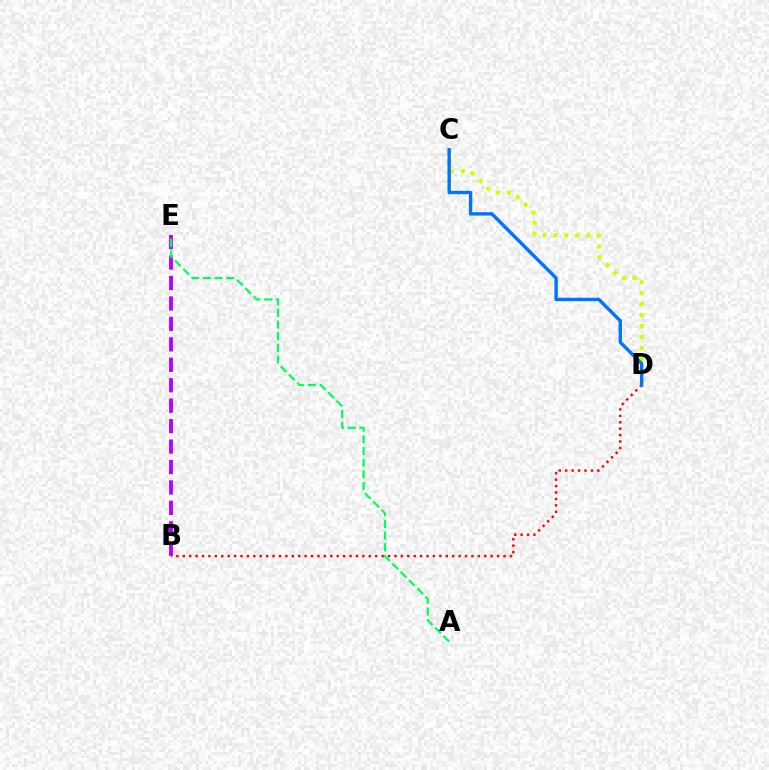{('C', 'D'): [{'color': '#d1ff00', 'line_style': 'dotted', 'thickness': 2.98}, {'color': '#0074ff', 'line_style': 'solid', 'thickness': 2.44}], ('B', 'E'): [{'color': '#b900ff', 'line_style': 'dashed', 'thickness': 2.78}], ('B', 'D'): [{'color': '#ff0000', 'line_style': 'dotted', 'thickness': 1.74}], ('A', 'E'): [{'color': '#00ff5c', 'line_style': 'dashed', 'thickness': 1.59}]}